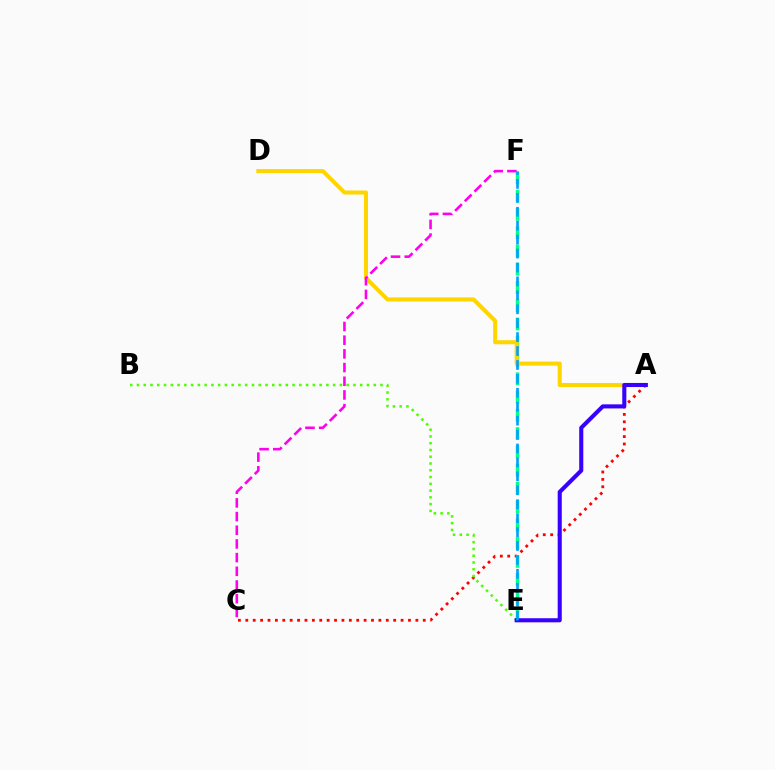{('A', 'C'): [{'color': '#ff0000', 'line_style': 'dotted', 'thickness': 2.01}], ('E', 'F'): [{'color': '#00ff86', 'line_style': 'dashed', 'thickness': 2.48}, {'color': '#009eff', 'line_style': 'dashed', 'thickness': 1.89}], ('B', 'E'): [{'color': '#4fff00', 'line_style': 'dotted', 'thickness': 1.84}], ('A', 'D'): [{'color': '#ffd500', 'line_style': 'solid', 'thickness': 2.91}], ('A', 'E'): [{'color': '#3700ff', 'line_style': 'solid', 'thickness': 2.94}], ('C', 'F'): [{'color': '#ff00ed', 'line_style': 'dashed', 'thickness': 1.86}]}